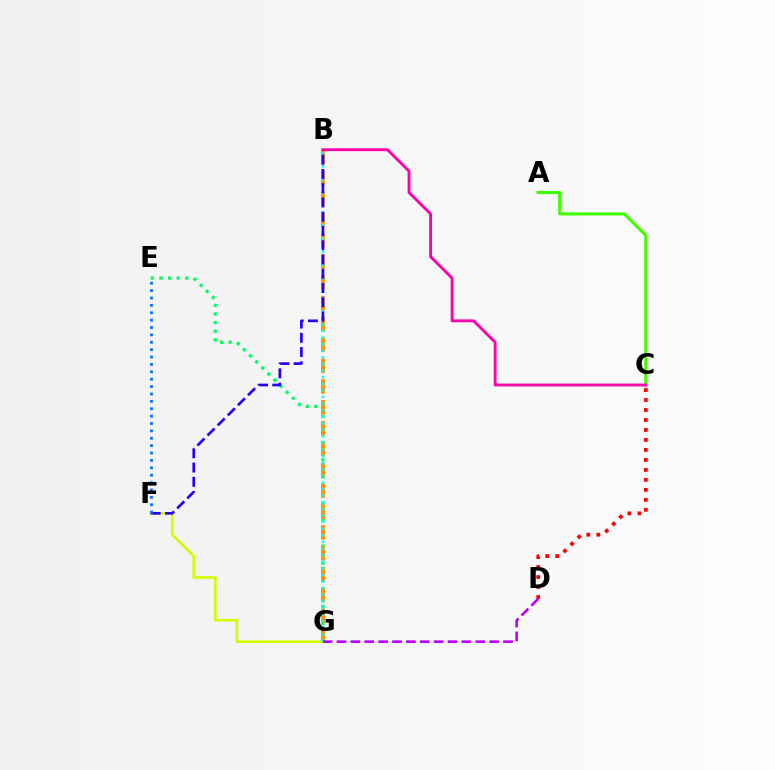{('E', 'G'): [{'color': '#00ff5c', 'line_style': 'dotted', 'thickness': 2.34}], ('C', 'D'): [{'color': '#ff0000', 'line_style': 'dotted', 'thickness': 2.71}], ('B', 'G'): [{'color': '#ff9400', 'line_style': 'dashed', 'thickness': 2.83}, {'color': '#00fff6', 'line_style': 'dotted', 'thickness': 1.79}], ('A', 'C'): [{'color': '#3dff00', 'line_style': 'solid', 'thickness': 2.28}], ('F', 'G'): [{'color': '#d1ff00', 'line_style': 'solid', 'thickness': 1.89}], ('B', 'F'): [{'color': '#2500ff', 'line_style': 'dashed', 'thickness': 1.94}], ('E', 'F'): [{'color': '#0074ff', 'line_style': 'dotted', 'thickness': 2.01}], ('B', 'C'): [{'color': '#ff00ac', 'line_style': 'solid', 'thickness': 2.07}], ('D', 'G'): [{'color': '#b900ff', 'line_style': 'dashed', 'thickness': 1.89}]}